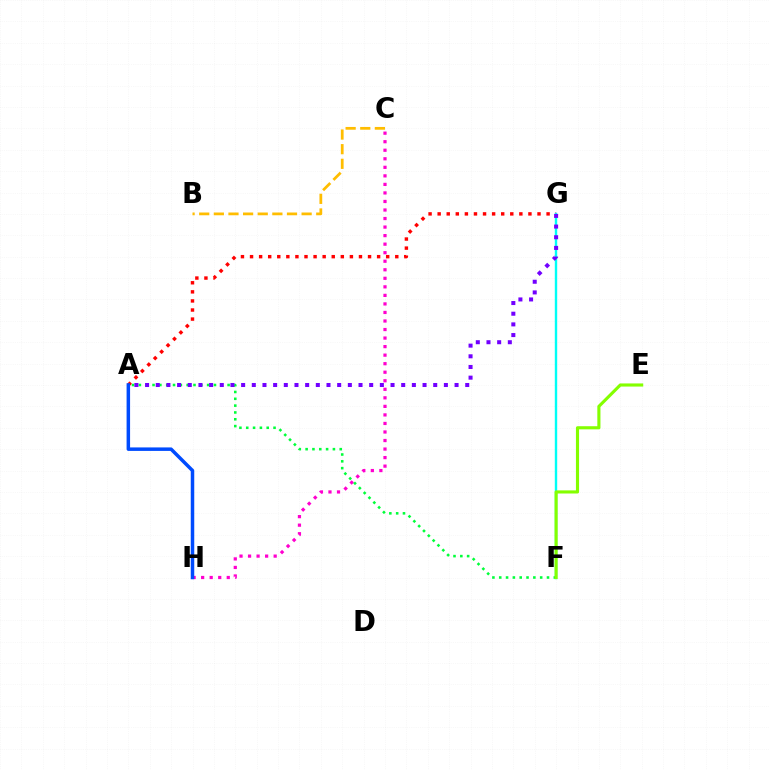{('A', 'G'): [{'color': '#ff0000', 'line_style': 'dotted', 'thickness': 2.47}, {'color': '#7200ff', 'line_style': 'dotted', 'thickness': 2.9}], ('F', 'G'): [{'color': '#00fff6', 'line_style': 'solid', 'thickness': 1.73}], ('C', 'H'): [{'color': '#ff00cf', 'line_style': 'dotted', 'thickness': 2.32}], ('A', 'H'): [{'color': '#004bff', 'line_style': 'solid', 'thickness': 2.51}], ('A', 'F'): [{'color': '#00ff39', 'line_style': 'dotted', 'thickness': 1.85}], ('E', 'F'): [{'color': '#84ff00', 'line_style': 'solid', 'thickness': 2.25}], ('B', 'C'): [{'color': '#ffbd00', 'line_style': 'dashed', 'thickness': 1.99}]}